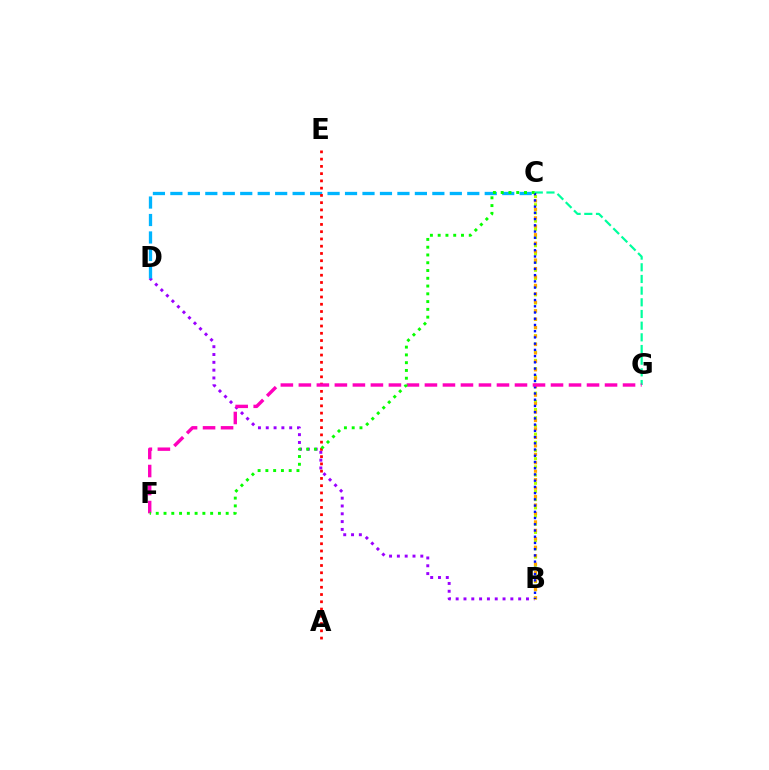{('B', 'D'): [{'color': '#9b00ff', 'line_style': 'dotted', 'thickness': 2.12}], ('C', 'D'): [{'color': '#00b5ff', 'line_style': 'dashed', 'thickness': 2.37}], ('B', 'C'): [{'color': '#b3ff00', 'line_style': 'dotted', 'thickness': 2.23}, {'color': '#ffa500', 'line_style': 'dotted', 'thickness': 2.29}, {'color': '#0010ff', 'line_style': 'dotted', 'thickness': 1.69}], ('C', 'G'): [{'color': '#00ff9d', 'line_style': 'dashed', 'thickness': 1.59}], ('A', 'E'): [{'color': '#ff0000', 'line_style': 'dotted', 'thickness': 1.97}], ('F', 'G'): [{'color': '#ff00bd', 'line_style': 'dashed', 'thickness': 2.45}], ('C', 'F'): [{'color': '#08ff00', 'line_style': 'dotted', 'thickness': 2.11}]}